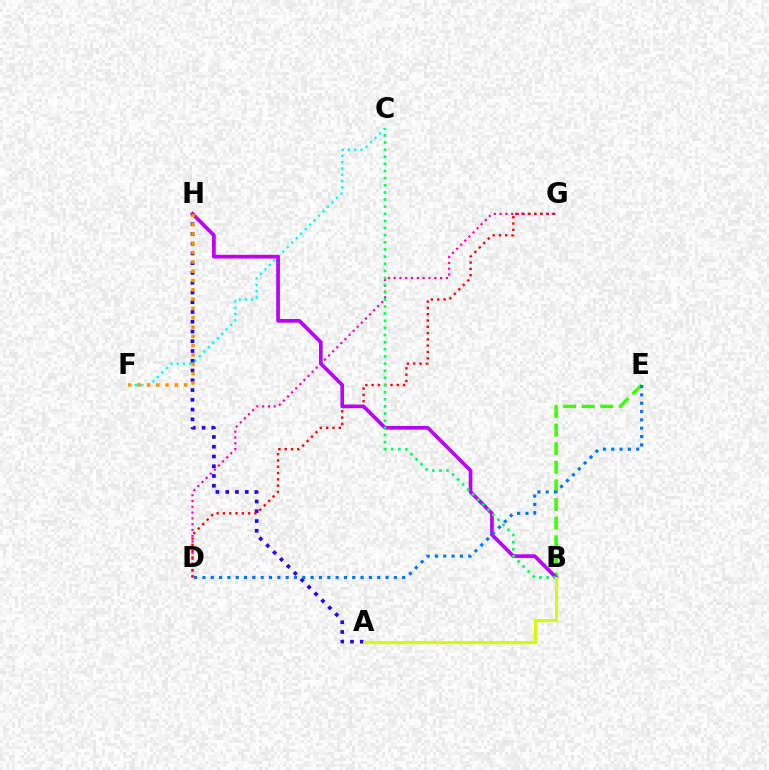{('C', 'F'): [{'color': '#00fff6', 'line_style': 'dotted', 'thickness': 1.72}], ('A', 'H'): [{'color': '#2500ff', 'line_style': 'dotted', 'thickness': 2.65}], ('D', 'G'): [{'color': '#ff00ac', 'line_style': 'dotted', 'thickness': 1.58}, {'color': '#ff0000', 'line_style': 'dotted', 'thickness': 1.71}], ('B', 'E'): [{'color': '#3dff00', 'line_style': 'dashed', 'thickness': 2.53}], ('B', 'H'): [{'color': '#b900ff', 'line_style': 'solid', 'thickness': 2.65}], ('B', 'C'): [{'color': '#00ff5c', 'line_style': 'dotted', 'thickness': 1.94}], ('A', 'B'): [{'color': '#d1ff00', 'line_style': 'solid', 'thickness': 2.22}], ('D', 'E'): [{'color': '#0074ff', 'line_style': 'dotted', 'thickness': 2.26}], ('F', 'H'): [{'color': '#ff9400', 'line_style': 'dotted', 'thickness': 2.53}]}